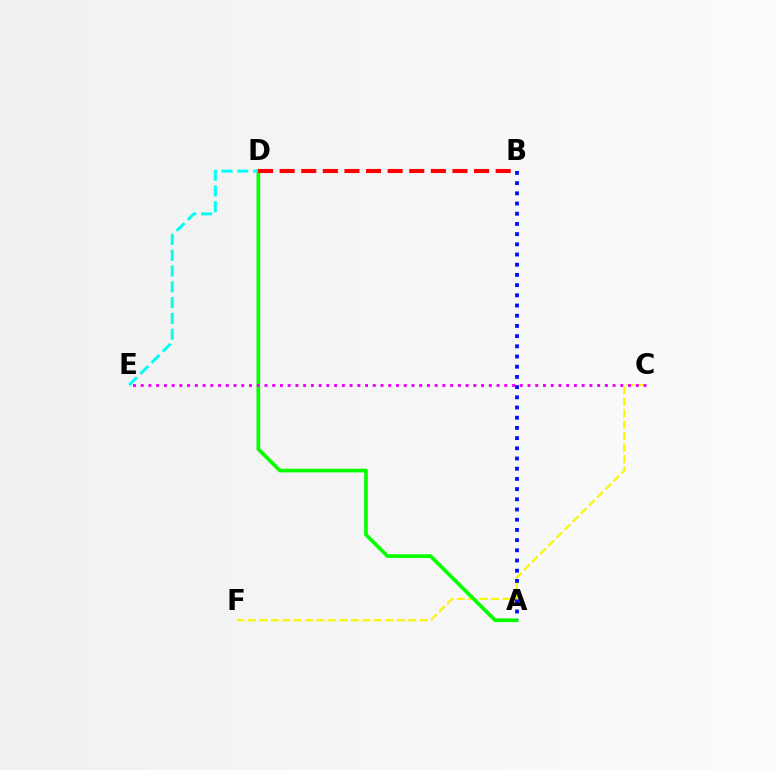{('C', 'F'): [{'color': '#fcf500', 'line_style': 'dashed', 'thickness': 1.56}], ('A', 'D'): [{'color': '#08ff00', 'line_style': 'solid', 'thickness': 2.65}], ('C', 'E'): [{'color': '#ee00ff', 'line_style': 'dotted', 'thickness': 2.1}], ('A', 'B'): [{'color': '#0010ff', 'line_style': 'dotted', 'thickness': 2.77}], ('D', 'E'): [{'color': '#00fff6', 'line_style': 'dashed', 'thickness': 2.15}], ('B', 'D'): [{'color': '#ff0000', 'line_style': 'dashed', 'thickness': 2.93}]}